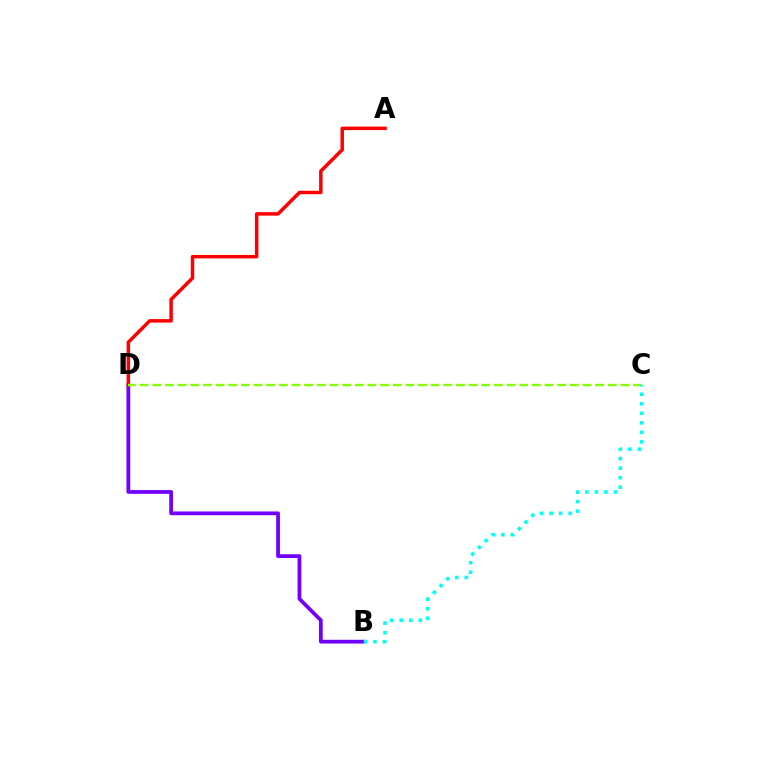{('B', 'D'): [{'color': '#7200ff', 'line_style': 'solid', 'thickness': 2.71}], ('A', 'D'): [{'color': '#ff0000', 'line_style': 'solid', 'thickness': 2.51}], ('C', 'D'): [{'color': '#84ff00', 'line_style': 'dashed', 'thickness': 1.72}], ('B', 'C'): [{'color': '#00fff6', 'line_style': 'dotted', 'thickness': 2.59}]}